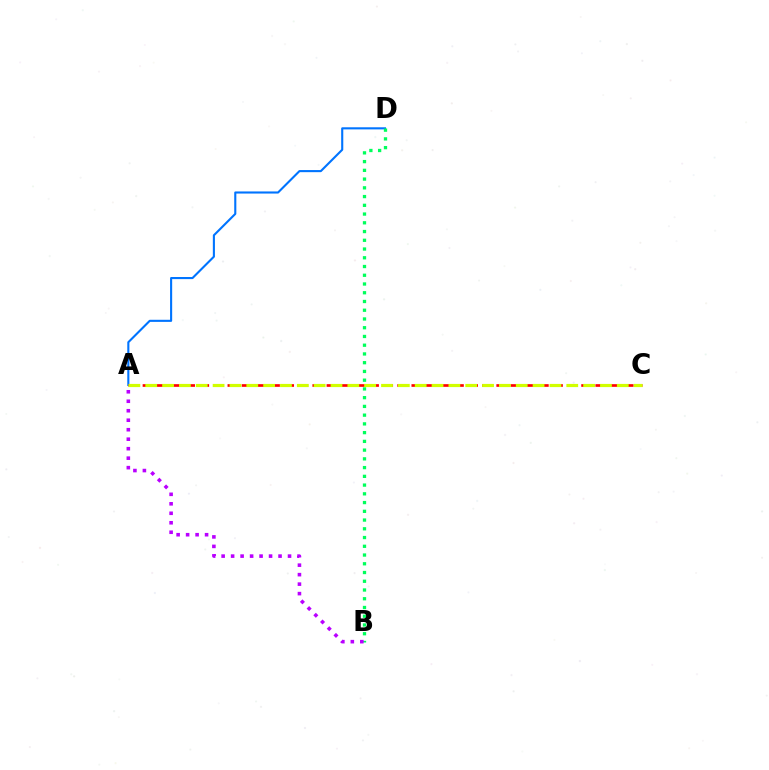{('A', 'D'): [{'color': '#0074ff', 'line_style': 'solid', 'thickness': 1.52}], ('B', 'D'): [{'color': '#00ff5c', 'line_style': 'dotted', 'thickness': 2.38}], ('A', 'B'): [{'color': '#b900ff', 'line_style': 'dotted', 'thickness': 2.58}], ('A', 'C'): [{'color': '#ff0000', 'line_style': 'dashed', 'thickness': 1.92}, {'color': '#d1ff00', 'line_style': 'dashed', 'thickness': 2.29}]}